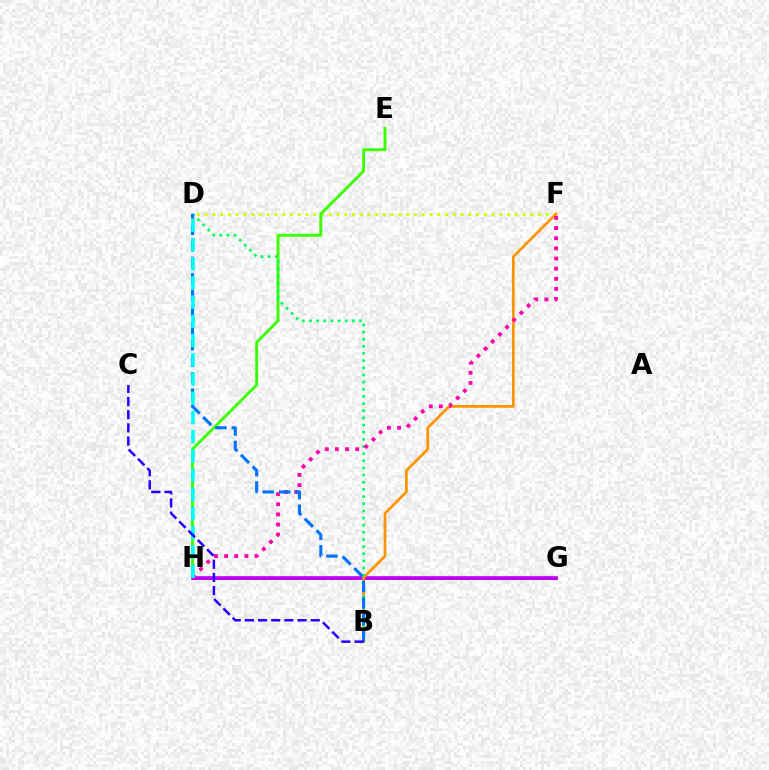{('D', 'F'): [{'color': '#d1ff00', 'line_style': 'dotted', 'thickness': 2.11}], ('E', 'H'): [{'color': '#3dff00', 'line_style': 'solid', 'thickness': 2.09}], ('G', 'H'): [{'color': '#ff0000', 'line_style': 'solid', 'thickness': 1.99}, {'color': '#b900ff', 'line_style': 'solid', 'thickness': 2.62}], ('B', 'F'): [{'color': '#ff9400', 'line_style': 'solid', 'thickness': 1.96}], ('B', 'D'): [{'color': '#00ff5c', 'line_style': 'dotted', 'thickness': 1.94}, {'color': '#0074ff', 'line_style': 'dashed', 'thickness': 2.24}], ('F', 'H'): [{'color': '#ff00ac', 'line_style': 'dotted', 'thickness': 2.76}], ('D', 'H'): [{'color': '#00fff6', 'line_style': 'dashed', 'thickness': 2.61}], ('B', 'C'): [{'color': '#2500ff', 'line_style': 'dashed', 'thickness': 1.79}]}